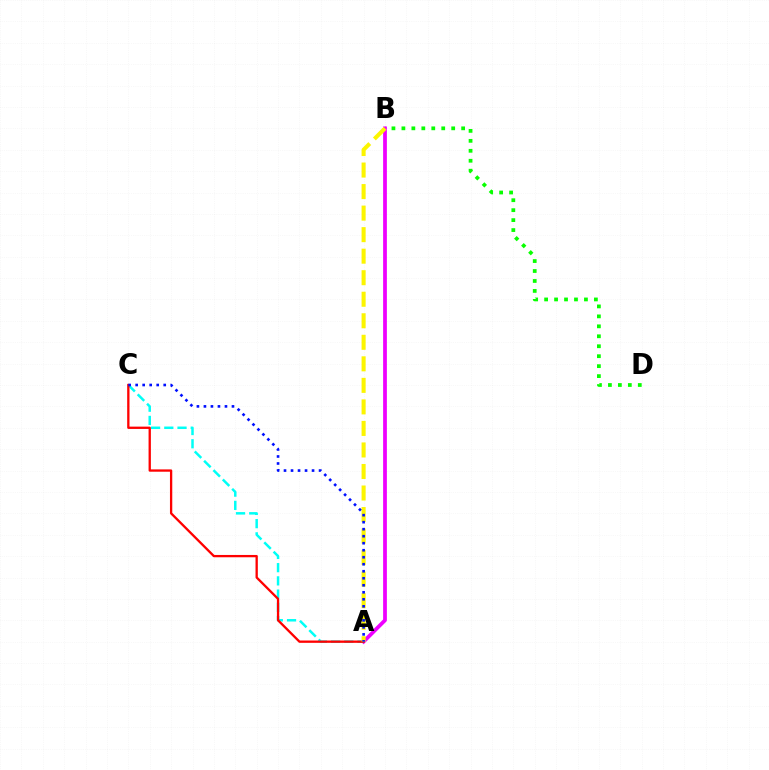{('B', 'D'): [{'color': '#08ff00', 'line_style': 'dotted', 'thickness': 2.71}], ('A', 'B'): [{'color': '#ee00ff', 'line_style': 'solid', 'thickness': 2.71}, {'color': '#fcf500', 'line_style': 'dashed', 'thickness': 2.92}], ('A', 'C'): [{'color': '#00fff6', 'line_style': 'dashed', 'thickness': 1.8}, {'color': '#ff0000', 'line_style': 'solid', 'thickness': 1.66}, {'color': '#0010ff', 'line_style': 'dotted', 'thickness': 1.9}]}